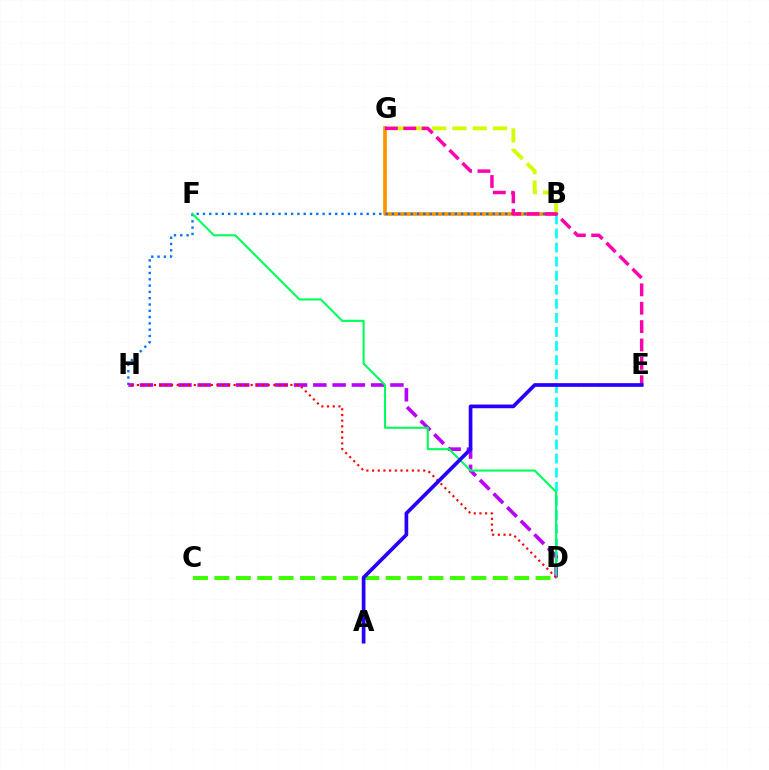{('B', 'G'): [{'color': '#ff9400', 'line_style': 'solid', 'thickness': 2.66}, {'color': '#d1ff00', 'line_style': 'dashed', 'thickness': 2.76}], ('C', 'D'): [{'color': '#3dff00', 'line_style': 'dashed', 'thickness': 2.91}], ('B', 'D'): [{'color': '#00fff6', 'line_style': 'dashed', 'thickness': 1.91}], ('B', 'H'): [{'color': '#0074ff', 'line_style': 'dotted', 'thickness': 1.71}], ('D', 'H'): [{'color': '#b900ff', 'line_style': 'dashed', 'thickness': 2.62}, {'color': '#ff0000', 'line_style': 'dotted', 'thickness': 1.54}], ('D', 'F'): [{'color': '#00ff5c', 'line_style': 'solid', 'thickness': 1.51}], ('E', 'G'): [{'color': '#ff00ac', 'line_style': 'dashed', 'thickness': 2.5}], ('A', 'E'): [{'color': '#2500ff', 'line_style': 'solid', 'thickness': 2.66}]}